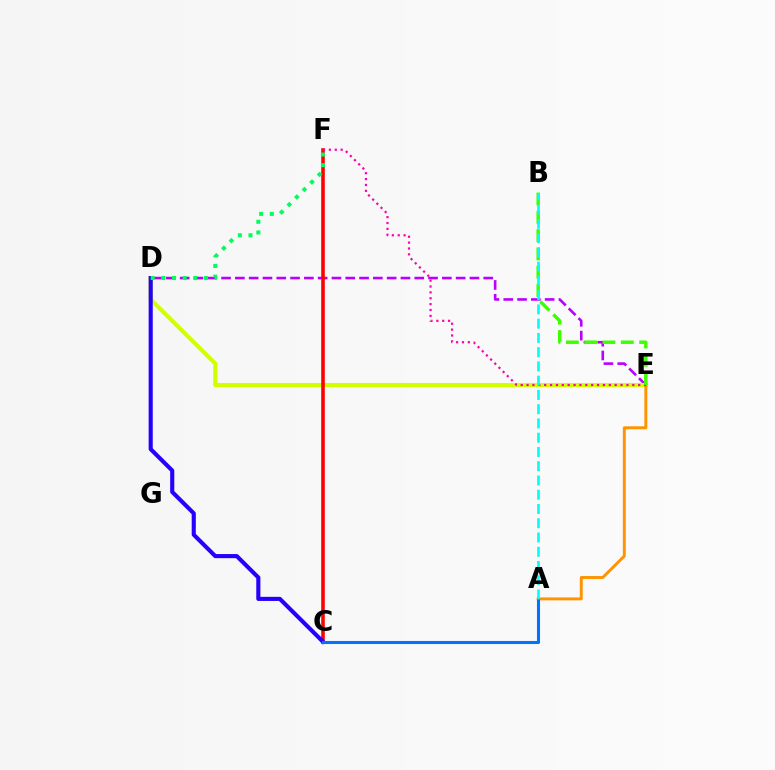{('D', 'E'): [{'color': '#b900ff', 'line_style': 'dashed', 'thickness': 1.87}, {'color': '#d1ff00', 'line_style': 'solid', 'thickness': 2.96}], ('C', 'F'): [{'color': '#ff0000', 'line_style': 'solid', 'thickness': 2.58}], ('A', 'E'): [{'color': '#ff9400', 'line_style': 'solid', 'thickness': 2.11}], ('E', 'F'): [{'color': '#ff00ac', 'line_style': 'dotted', 'thickness': 1.6}], ('C', 'D'): [{'color': '#2500ff', 'line_style': 'solid', 'thickness': 2.96}], ('B', 'E'): [{'color': '#3dff00', 'line_style': 'dashed', 'thickness': 2.49}], ('D', 'F'): [{'color': '#00ff5c', 'line_style': 'dotted', 'thickness': 2.9}], ('A', 'C'): [{'color': '#0074ff', 'line_style': 'solid', 'thickness': 2.21}], ('A', 'B'): [{'color': '#00fff6', 'line_style': 'dashed', 'thickness': 1.94}]}